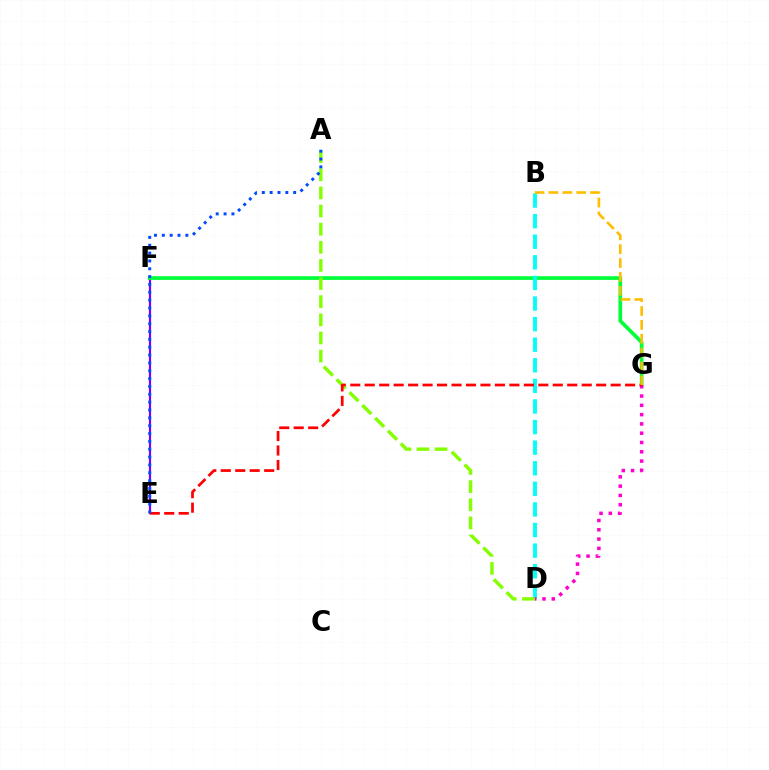{('E', 'F'): [{'color': '#7200ff', 'line_style': 'solid', 'thickness': 1.56}], ('F', 'G'): [{'color': '#00ff39', 'line_style': 'solid', 'thickness': 2.66}], ('B', 'D'): [{'color': '#00fff6', 'line_style': 'dashed', 'thickness': 2.8}], ('D', 'G'): [{'color': '#ff00cf', 'line_style': 'dotted', 'thickness': 2.52}], ('A', 'D'): [{'color': '#84ff00', 'line_style': 'dashed', 'thickness': 2.46}], ('E', 'G'): [{'color': '#ff0000', 'line_style': 'dashed', 'thickness': 1.97}], ('B', 'G'): [{'color': '#ffbd00', 'line_style': 'dashed', 'thickness': 1.88}], ('A', 'E'): [{'color': '#004bff', 'line_style': 'dotted', 'thickness': 2.13}]}